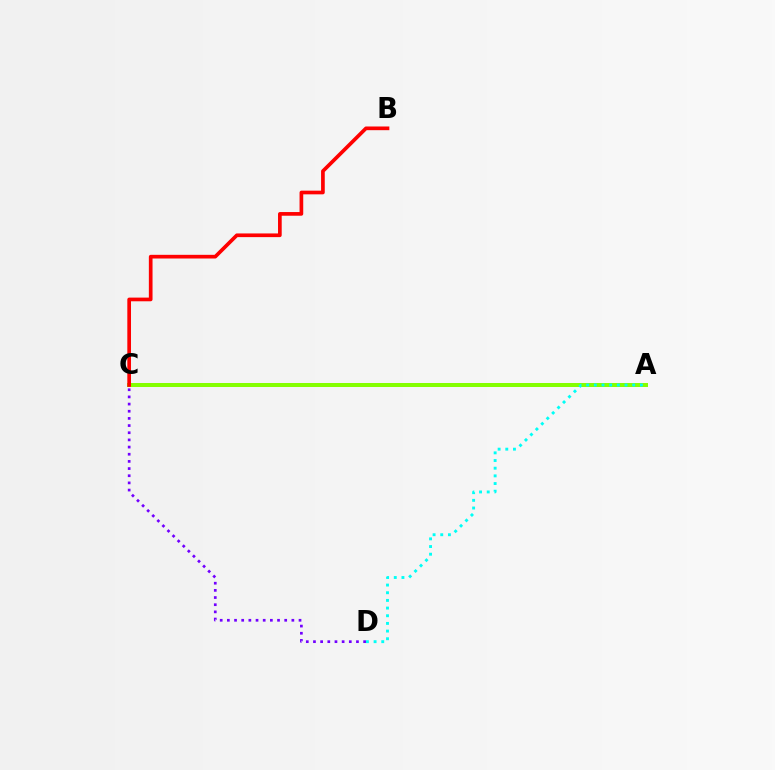{('A', 'C'): [{'color': '#84ff00', 'line_style': 'solid', 'thickness': 2.87}], ('C', 'D'): [{'color': '#7200ff', 'line_style': 'dotted', 'thickness': 1.95}], ('B', 'C'): [{'color': '#ff0000', 'line_style': 'solid', 'thickness': 2.65}], ('A', 'D'): [{'color': '#00fff6', 'line_style': 'dotted', 'thickness': 2.08}]}